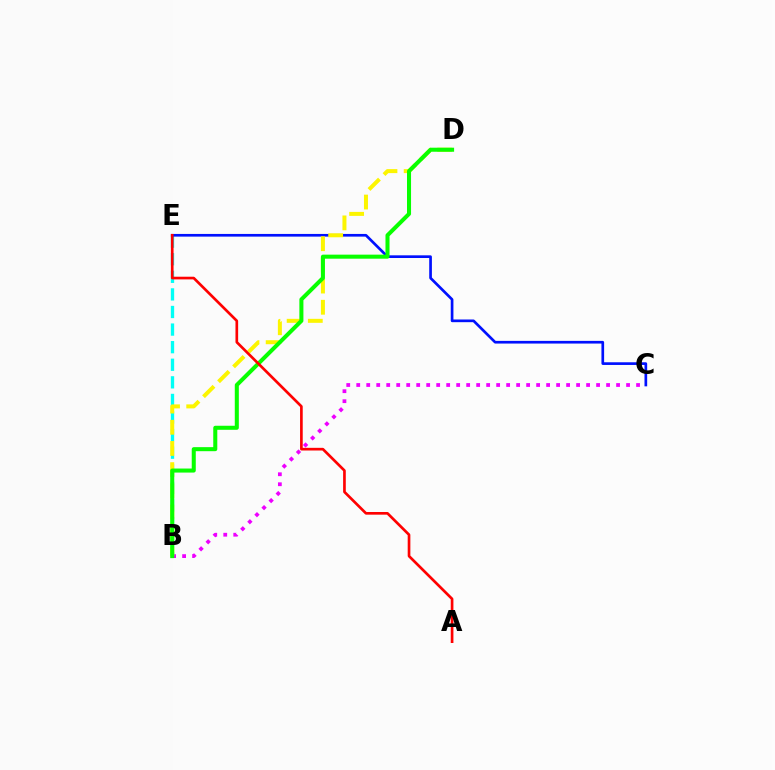{('B', 'C'): [{'color': '#ee00ff', 'line_style': 'dotted', 'thickness': 2.72}], ('B', 'E'): [{'color': '#00fff6', 'line_style': 'dashed', 'thickness': 2.39}], ('C', 'E'): [{'color': '#0010ff', 'line_style': 'solid', 'thickness': 1.93}], ('B', 'D'): [{'color': '#fcf500', 'line_style': 'dashed', 'thickness': 2.88}, {'color': '#08ff00', 'line_style': 'solid', 'thickness': 2.91}], ('A', 'E'): [{'color': '#ff0000', 'line_style': 'solid', 'thickness': 1.92}]}